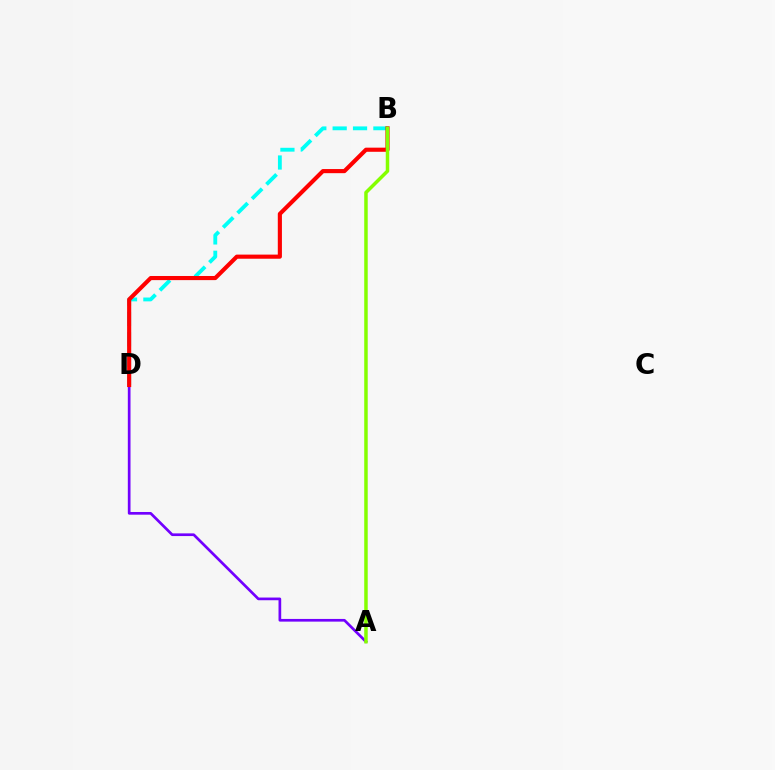{('A', 'D'): [{'color': '#7200ff', 'line_style': 'solid', 'thickness': 1.94}], ('B', 'D'): [{'color': '#00fff6', 'line_style': 'dashed', 'thickness': 2.77}, {'color': '#ff0000', 'line_style': 'solid', 'thickness': 2.97}], ('A', 'B'): [{'color': '#84ff00', 'line_style': 'solid', 'thickness': 2.51}]}